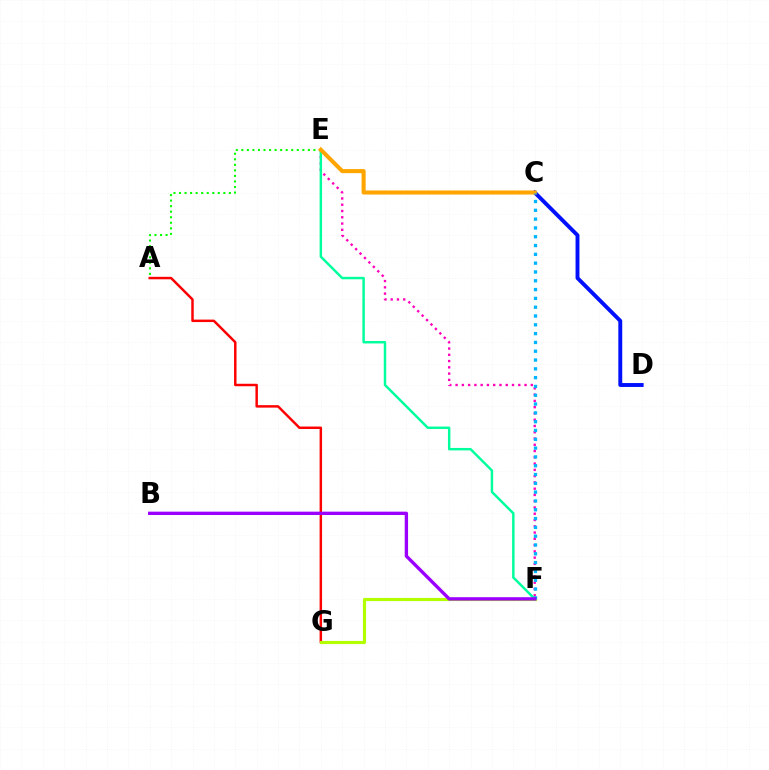{('A', 'E'): [{'color': '#08ff00', 'line_style': 'dotted', 'thickness': 1.51}], ('E', 'F'): [{'color': '#ff00bd', 'line_style': 'dotted', 'thickness': 1.7}, {'color': '#00ff9d', 'line_style': 'solid', 'thickness': 1.76}], ('A', 'G'): [{'color': '#ff0000', 'line_style': 'solid', 'thickness': 1.78}], ('C', 'D'): [{'color': '#0010ff', 'line_style': 'solid', 'thickness': 2.81}], ('F', 'G'): [{'color': '#b3ff00', 'line_style': 'solid', 'thickness': 2.26}], ('C', 'E'): [{'color': '#ffa500', 'line_style': 'solid', 'thickness': 2.93}], ('C', 'F'): [{'color': '#00b5ff', 'line_style': 'dotted', 'thickness': 2.39}], ('B', 'F'): [{'color': '#9b00ff', 'line_style': 'solid', 'thickness': 2.42}]}